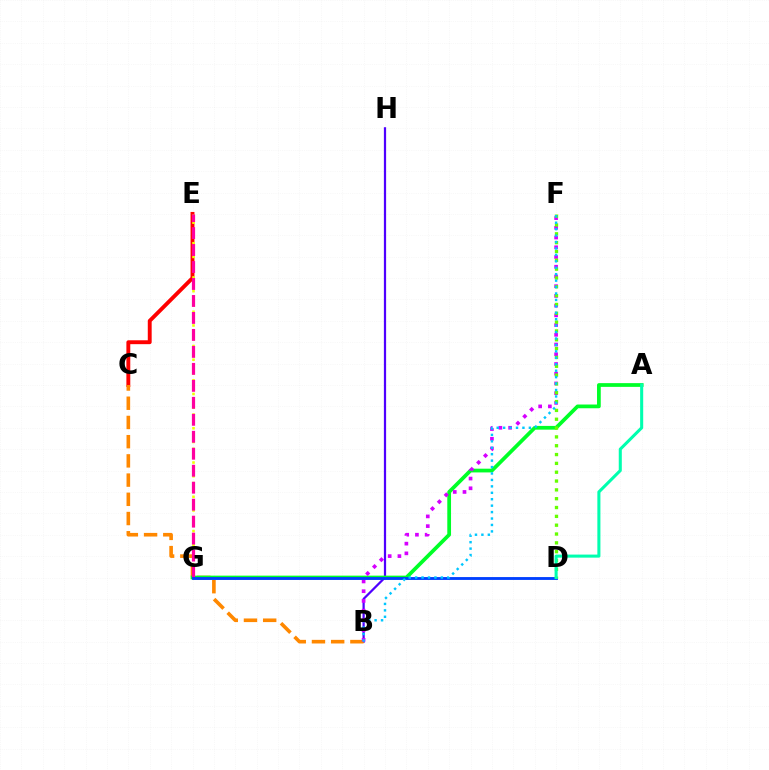{('C', 'E'): [{'color': '#ff0000', 'line_style': 'solid', 'thickness': 2.8}], ('B', 'H'): [{'color': '#4f00ff', 'line_style': 'solid', 'thickness': 1.6}], ('B', 'C'): [{'color': '#ff8800', 'line_style': 'dashed', 'thickness': 2.61}], ('A', 'G'): [{'color': '#00ff27', 'line_style': 'solid', 'thickness': 2.69}], ('B', 'F'): [{'color': '#d600ff', 'line_style': 'dotted', 'thickness': 2.64}, {'color': '#00c7ff', 'line_style': 'dotted', 'thickness': 1.75}], ('E', 'G'): [{'color': '#eeff00', 'line_style': 'dotted', 'thickness': 1.86}, {'color': '#ff00a0', 'line_style': 'dashed', 'thickness': 2.31}], ('D', 'G'): [{'color': '#003fff', 'line_style': 'solid', 'thickness': 2.05}], ('D', 'F'): [{'color': '#66ff00', 'line_style': 'dotted', 'thickness': 2.4}], ('A', 'D'): [{'color': '#00ffaf', 'line_style': 'solid', 'thickness': 2.2}]}